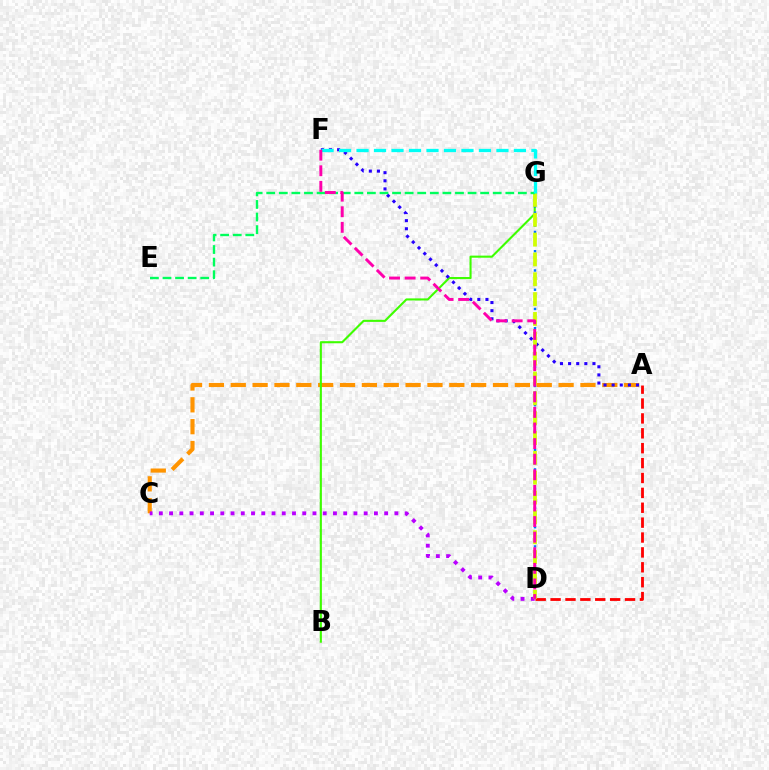{('A', 'D'): [{'color': '#ff0000', 'line_style': 'dashed', 'thickness': 2.02}], ('A', 'C'): [{'color': '#ff9400', 'line_style': 'dashed', 'thickness': 2.97}], ('B', 'G'): [{'color': '#3dff00', 'line_style': 'solid', 'thickness': 1.51}], ('C', 'D'): [{'color': '#b900ff', 'line_style': 'dotted', 'thickness': 2.78}], ('D', 'G'): [{'color': '#0074ff', 'line_style': 'dotted', 'thickness': 1.74}, {'color': '#d1ff00', 'line_style': 'dashed', 'thickness': 2.7}], ('A', 'F'): [{'color': '#2500ff', 'line_style': 'dotted', 'thickness': 2.21}], ('E', 'G'): [{'color': '#00ff5c', 'line_style': 'dashed', 'thickness': 1.71}], ('F', 'G'): [{'color': '#00fff6', 'line_style': 'dashed', 'thickness': 2.38}], ('D', 'F'): [{'color': '#ff00ac', 'line_style': 'dashed', 'thickness': 2.12}]}